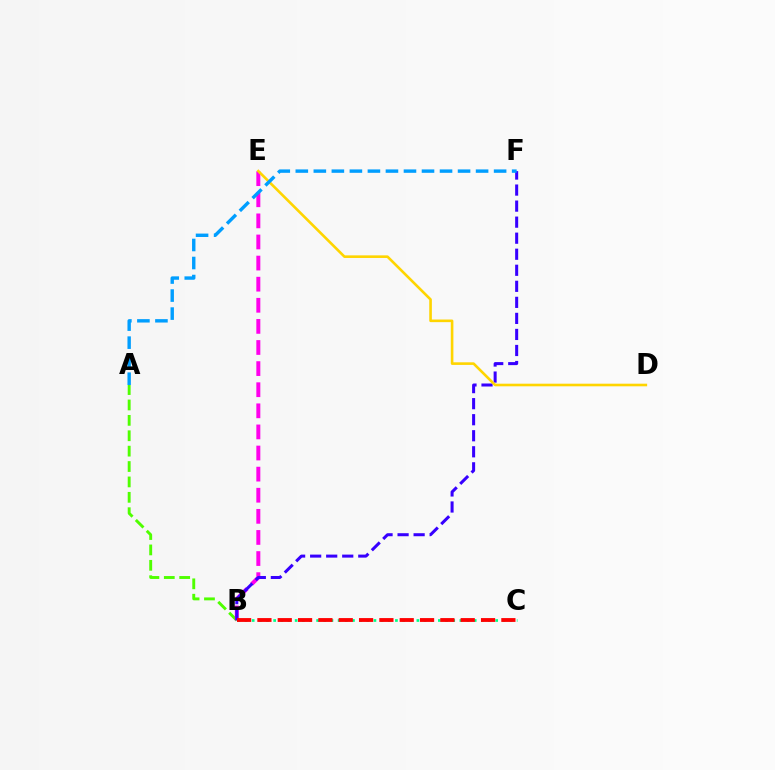{('A', 'B'): [{'color': '#4fff00', 'line_style': 'dashed', 'thickness': 2.09}], ('B', 'C'): [{'color': '#00ff86', 'line_style': 'dotted', 'thickness': 1.95}, {'color': '#ff0000', 'line_style': 'dashed', 'thickness': 2.76}], ('B', 'E'): [{'color': '#ff00ed', 'line_style': 'dashed', 'thickness': 2.87}], ('B', 'F'): [{'color': '#3700ff', 'line_style': 'dashed', 'thickness': 2.18}], ('D', 'E'): [{'color': '#ffd500', 'line_style': 'solid', 'thickness': 1.88}], ('A', 'F'): [{'color': '#009eff', 'line_style': 'dashed', 'thickness': 2.45}]}